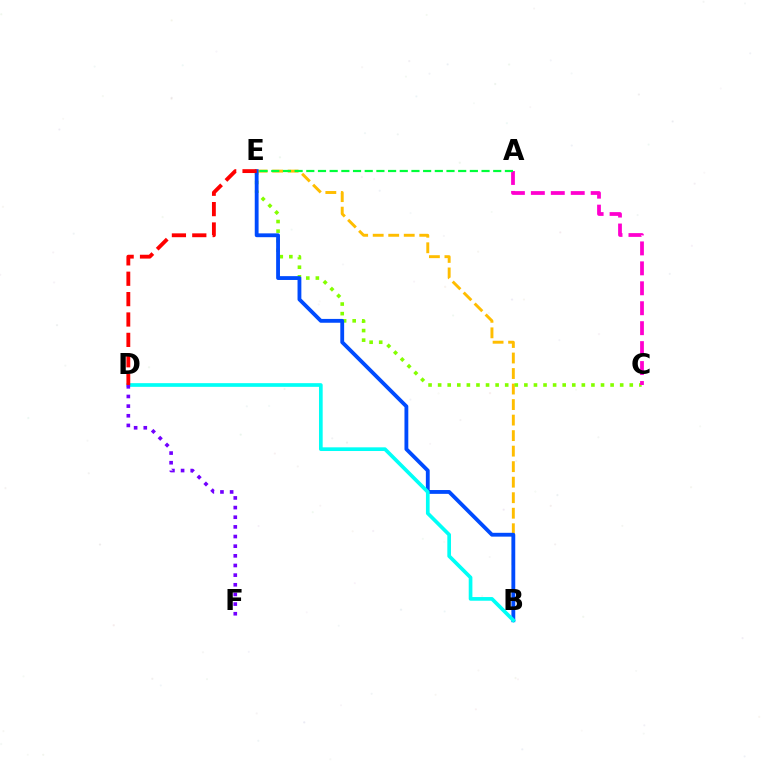{('B', 'E'): [{'color': '#ffbd00', 'line_style': 'dashed', 'thickness': 2.11}, {'color': '#004bff', 'line_style': 'solid', 'thickness': 2.76}], ('C', 'E'): [{'color': '#84ff00', 'line_style': 'dotted', 'thickness': 2.6}], ('A', 'C'): [{'color': '#ff00cf', 'line_style': 'dashed', 'thickness': 2.71}], ('B', 'D'): [{'color': '#00fff6', 'line_style': 'solid', 'thickness': 2.65}], ('D', 'F'): [{'color': '#7200ff', 'line_style': 'dotted', 'thickness': 2.62}], ('D', 'E'): [{'color': '#ff0000', 'line_style': 'dashed', 'thickness': 2.77}], ('A', 'E'): [{'color': '#00ff39', 'line_style': 'dashed', 'thickness': 1.59}]}